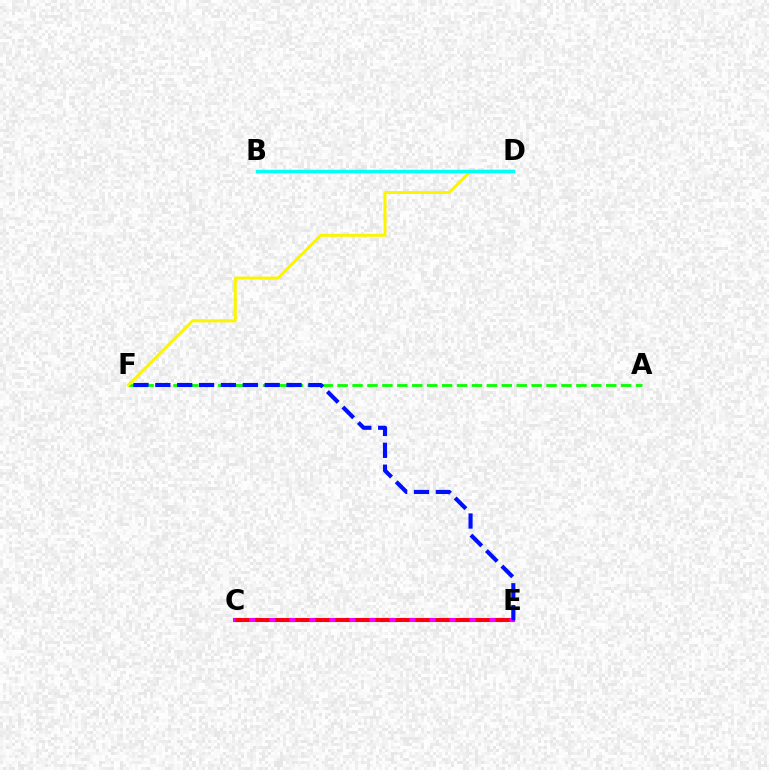{('A', 'F'): [{'color': '#08ff00', 'line_style': 'dashed', 'thickness': 2.03}], ('C', 'E'): [{'color': '#ee00ff', 'line_style': 'solid', 'thickness': 2.93}, {'color': '#ff0000', 'line_style': 'dashed', 'thickness': 2.72}], ('D', 'F'): [{'color': '#fcf500', 'line_style': 'solid', 'thickness': 2.15}], ('B', 'D'): [{'color': '#00fff6', 'line_style': 'solid', 'thickness': 2.45}], ('E', 'F'): [{'color': '#0010ff', 'line_style': 'dashed', 'thickness': 2.97}]}